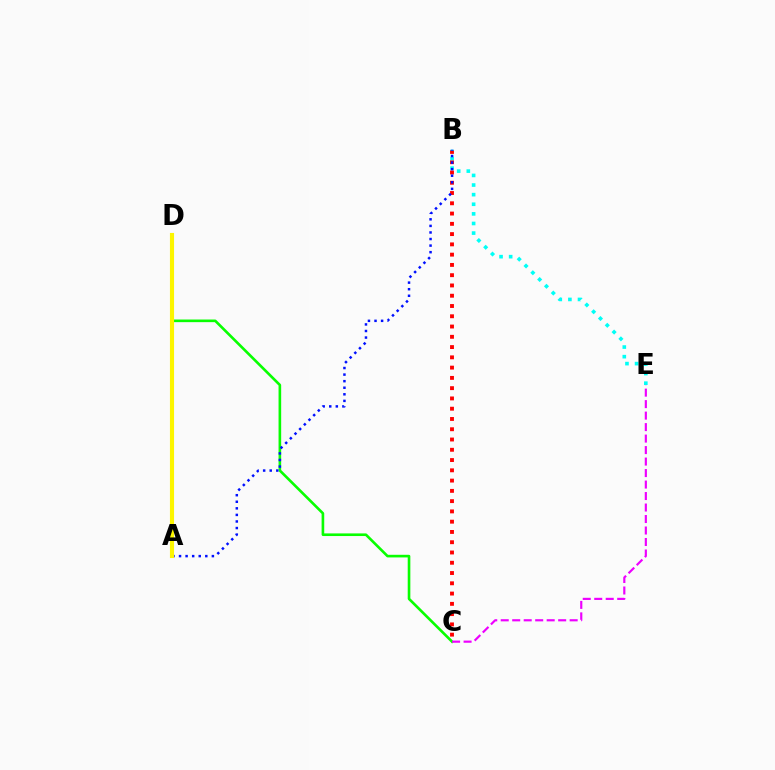{('C', 'D'): [{'color': '#08ff00', 'line_style': 'solid', 'thickness': 1.89}], ('B', 'C'): [{'color': '#ff0000', 'line_style': 'dotted', 'thickness': 2.79}], ('B', 'E'): [{'color': '#00fff6', 'line_style': 'dotted', 'thickness': 2.61}], ('C', 'E'): [{'color': '#ee00ff', 'line_style': 'dashed', 'thickness': 1.56}], ('A', 'B'): [{'color': '#0010ff', 'line_style': 'dotted', 'thickness': 1.79}], ('A', 'D'): [{'color': '#fcf500', 'line_style': 'solid', 'thickness': 2.97}]}